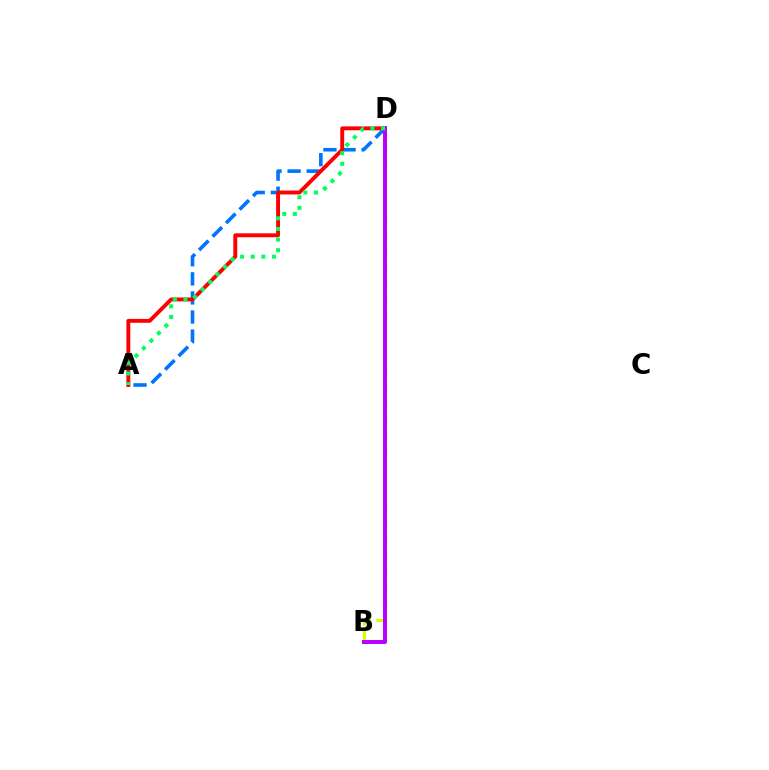{('A', 'D'): [{'color': '#0074ff', 'line_style': 'dashed', 'thickness': 2.59}, {'color': '#ff0000', 'line_style': 'solid', 'thickness': 2.81}, {'color': '#00ff5c', 'line_style': 'dotted', 'thickness': 2.88}], ('B', 'D'): [{'color': '#d1ff00', 'line_style': 'dashed', 'thickness': 2.3}, {'color': '#b900ff', 'line_style': 'solid', 'thickness': 2.86}]}